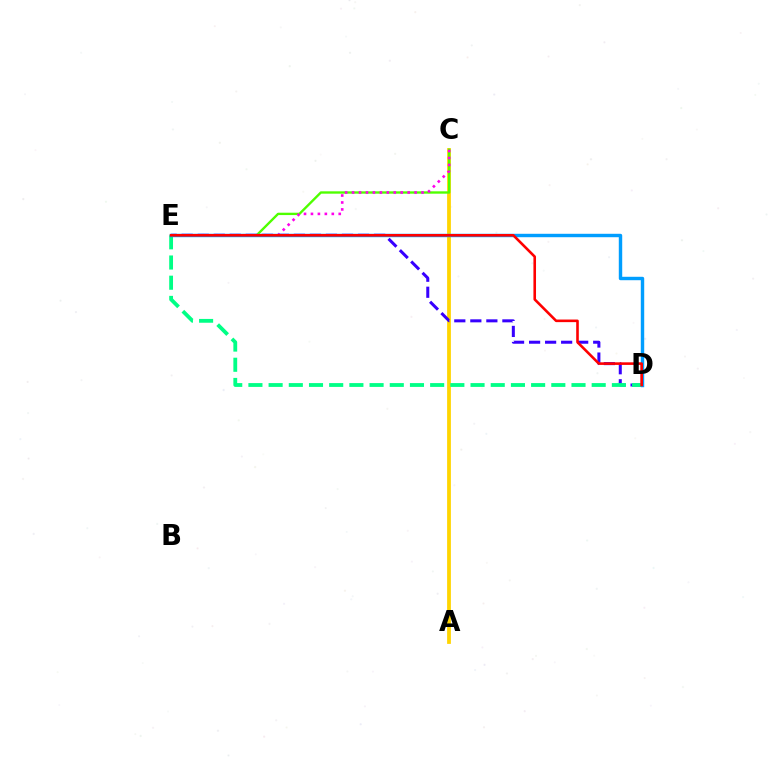{('A', 'C'): [{'color': '#ffd500', 'line_style': 'solid', 'thickness': 2.72}], ('C', 'E'): [{'color': '#4fff00', 'line_style': 'solid', 'thickness': 1.7}, {'color': '#ff00ed', 'line_style': 'dotted', 'thickness': 1.89}], ('D', 'E'): [{'color': '#3700ff', 'line_style': 'dashed', 'thickness': 2.18}, {'color': '#00ff86', 'line_style': 'dashed', 'thickness': 2.74}, {'color': '#009eff', 'line_style': 'solid', 'thickness': 2.47}, {'color': '#ff0000', 'line_style': 'solid', 'thickness': 1.87}]}